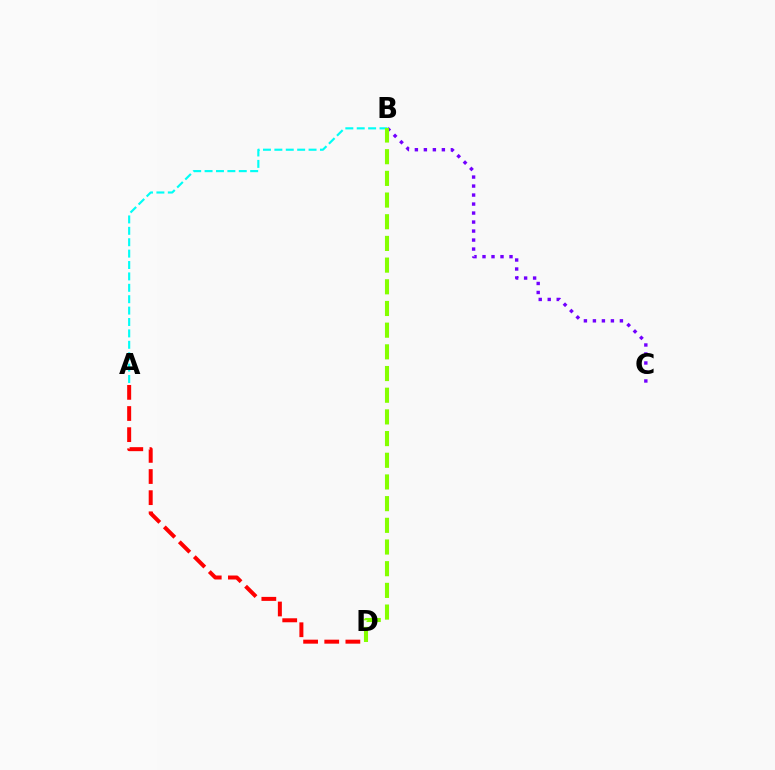{('B', 'C'): [{'color': '#7200ff', 'line_style': 'dotted', 'thickness': 2.45}], ('A', 'B'): [{'color': '#00fff6', 'line_style': 'dashed', 'thickness': 1.55}], ('A', 'D'): [{'color': '#ff0000', 'line_style': 'dashed', 'thickness': 2.87}], ('B', 'D'): [{'color': '#84ff00', 'line_style': 'dashed', 'thickness': 2.95}]}